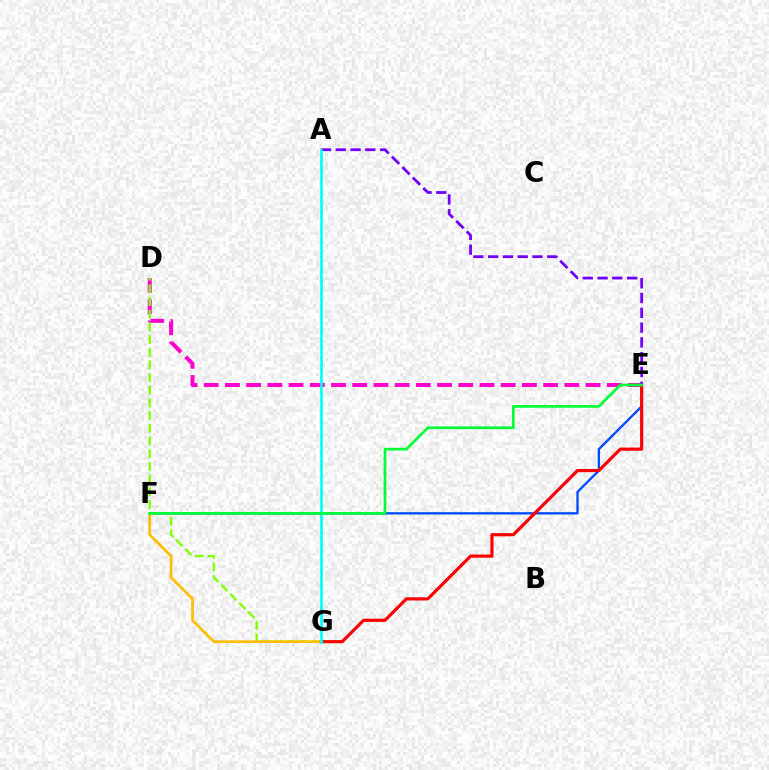{('E', 'F'): [{'color': '#004bff', 'line_style': 'solid', 'thickness': 1.67}, {'color': '#00ff39', 'line_style': 'solid', 'thickness': 1.96}], ('D', 'E'): [{'color': '#ff00cf', 'line_style': 'dashed', 'thickness': 2.88}], ('D', 'G'): [{'color': '#84ff00', 'line_style': 'dashed', 'thickness': 1.72}], ('E', 'G'): [{'color': '#ff0000', 'line_style': 'solid', 'thickness': 2.29}], ('F', 'G'): [{'color': '#ffbd00', 'line_style': 'solid', 'thickness': 1.94}], ('A', 'E'): [{'color': '#7200ff', 'line_style': 'dashed', 'thickness': 2.01}], ('A', 'G'): [{'color': '#00fff6', 'line_style': 'solid', 'thickness': 1.94}]}